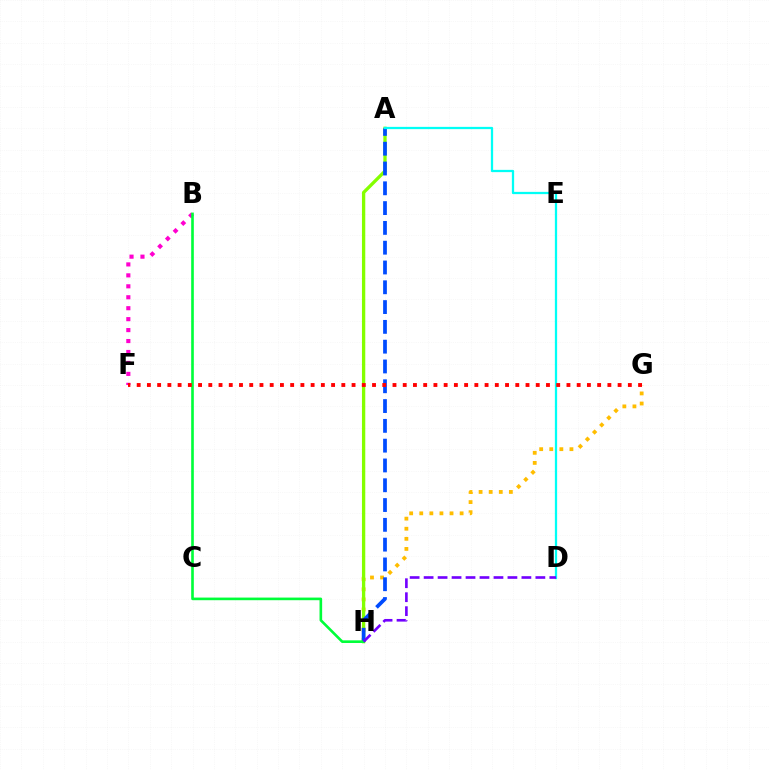{('G', 'H'): [{'color': '#ffbd00', 'line_style': 'dotted', 'thickness': 2.74}], ('A', 'H'): [{'color': '#84ff00', 'line_style': 'solid', 'thickness': 2.39}, {'color': '#004bff', 'line_style': 'dashed', 'thickness': 2.69}], ('A', 'D'): [{'color': '#00fff6', 'line_style': 'solid', 'thickness': 1.63}], ('B', 'F'): [{'color': '#ff00cf', 'line_style': 'dotted', 'thickness': 2.97}], ('B', 'H'): [{'color': '#00ff39', 'line_style': 'solid', 'thickness': 1.9}], ('D', 'H'): [{'color': '#7200ff', 'line_style': 'dashed', 'thickness': 1.9}], ('F', 'G'): [{'color': '#ff0000', 'line_style': 'dotted', 'thickness': 2.78}]}